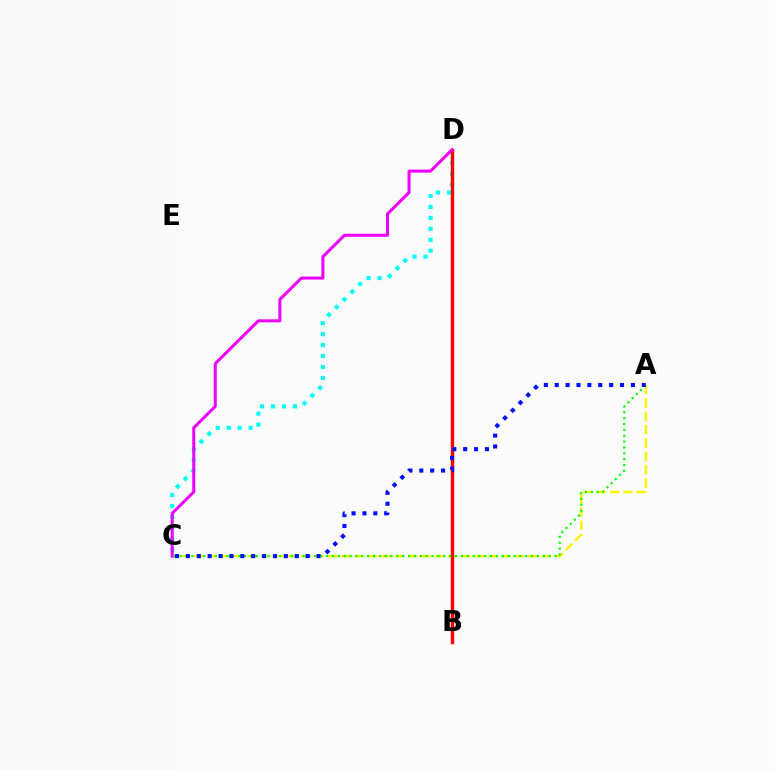{('A', 'C'): [{'color': '#fcf500', 'line_style': 'dashed', 'thickness': 1.81}, {'color': '#08ff00', 'line_style': 'dotted', 'thickness': 1.59}, {'color': '#0010ff', 'line_style': 'dotted', 'thickness': 2.96}], ('C', 'D'): [{'color': '#00fff6', 'line_style': 'dotted', 'thickness': 2.98}, {'color': '#ee00ff', 'line_style': 'solid', 'thickness': 2.17}], ('B', 'D'): [{'color': '#ff0000', 'line_style': 'solid', 'thickness': 2.45}]}